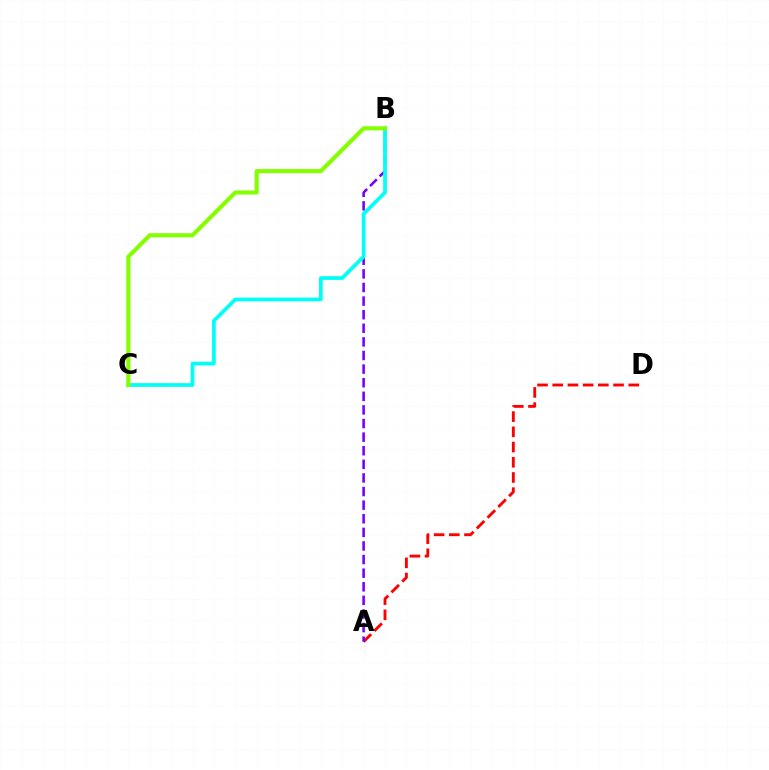{('A', 'D'): [{'color': '#ff0000', 'line_style': 'dashed', 'thickness': 2.07}], ('A', 'B'): [{'color': '#7200ff', 'line_style': 'dashed', 'thickness': 1.85}], ('B', 'C'): [{'color': '#00fff6', 'line_style': 'solid', 'thickness': 2.68}, {'color': '#84ff00', 'line_style': 'solid', 'thickness': 2.97}]}